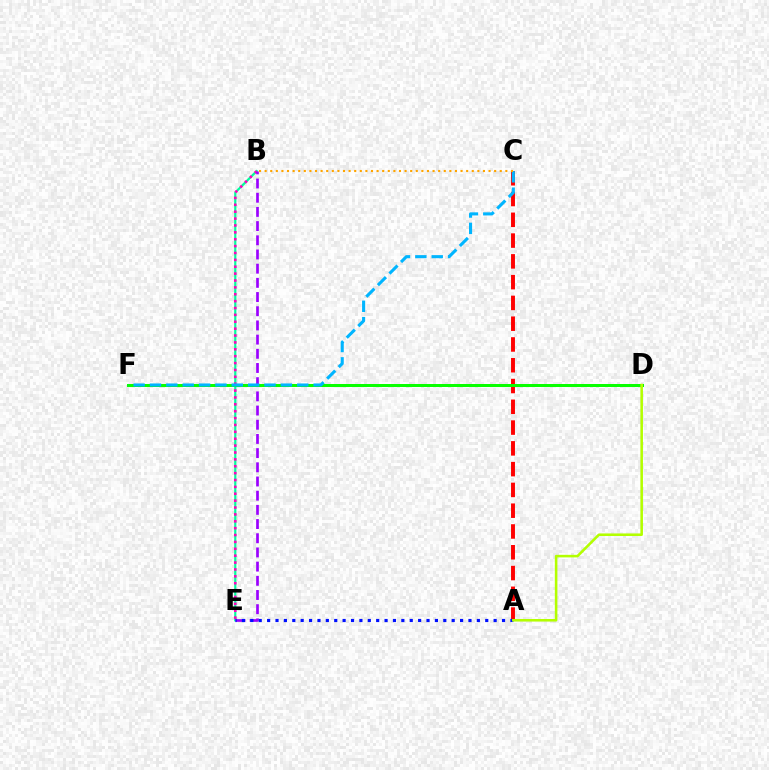{('B', 'E'): [{'color': '#00ff9d', 'line_style': 'solid', 'thickness': 1.58}, {'color': '#ff00bd', 'line_style': 'dotted', 'thickness': 1.87}, {'color': '#9b00ff', 'line_style': 'dashed', 'thickness': 1.93}], ('A', 'C'): [{'color': '#ff0000', 'line_style': 'dashed', 'thickness': 2.82}], ('D', 'F'): [{'color': '#08ff00', 'line_style': 'solid', 'thickness': 2.15}], ('C', 'F'): [{'color': '#00b5ff', 'line_style': 'dashed', 'thickness': 2.22}], ('A', 'E'): [{'color': '#0010ff', 'line_style': 'dotted', 'thickness': 2.28}], ('B', 'C'): [{'color': '#ffa500', 'line_style': 'dotted', 'thickness': 1.52}], ('A', 'D'): [{'color': '#b3ff00', 'line_style': 'solid', 'thickness': 1.85}]}